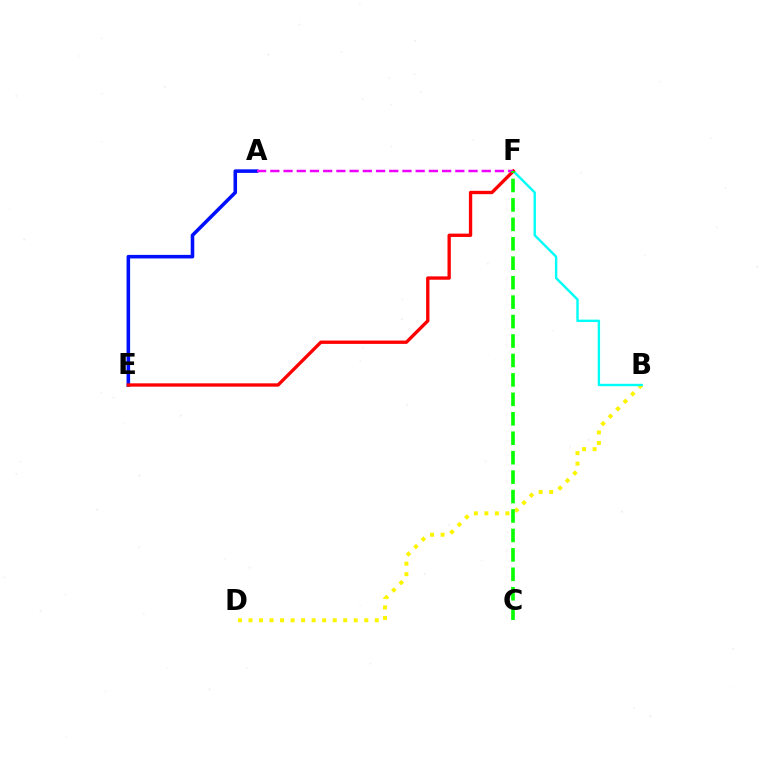{('B', 'D'): [{'color': '#fcf500', 'line_style': 'dotted', 'thickness': 2.86}], ('A', 'E'): [{'color': '#0010ff', 'line_style': 'solid', 'thickness': 2.56}], ('B', 'F'): [{'color': '#00fff6', 'line_style': 'solid', 'thickness': 1.72}], ('E', 'F'): [{'color': '#ff0000', 'line_style': 'solid', 'thickness': 2.4}], ('A', 'F'): [{'color': '#ee00ff', 'line_style': 'dashed', 'thickness': 1.8}], ('C', 'F'): [{'color': '#08ff00', 'line_style': 'dashed', 'thickness': 2.64}]}